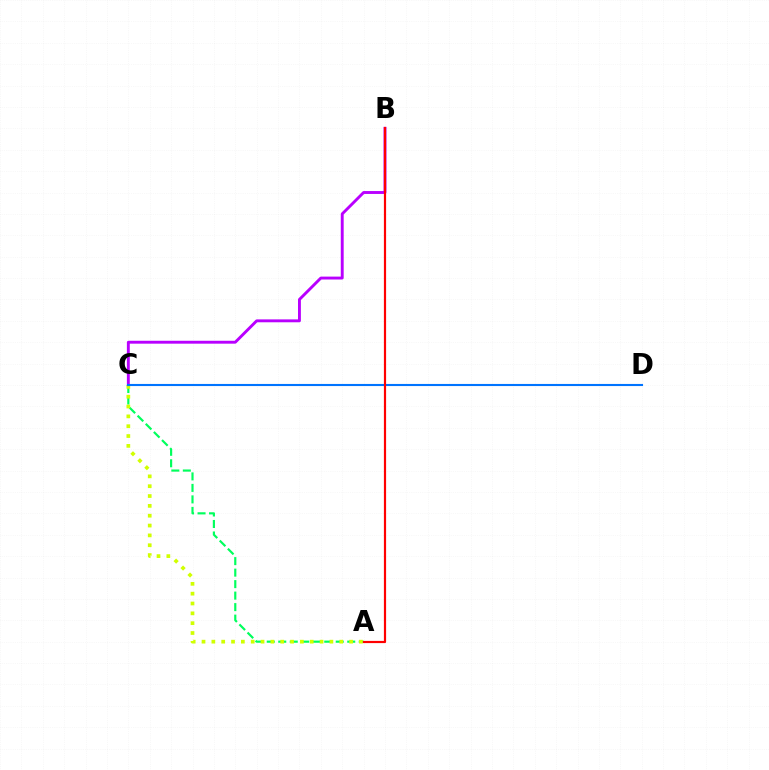{('A', 'C'): [{'color': '#00ff5c', 'line_style': 'dashed', 'thickness': 1.56}, {'color': '#d1ff00', 'line_style': 'dotted', 'thickness': 2.67}], ('B', 'C'): [{'color': '#b900ff', 'line_style': 'solid', 'thickness': 2.09}], ('C', 'D'): [{'color': '#0074ff', 'line_style': 'solid', 'thickness': 1.51}], ('A', 'B'): [{'color': '#ff0000', 'line_style': 'solid', 'thickness': 1.58}]}